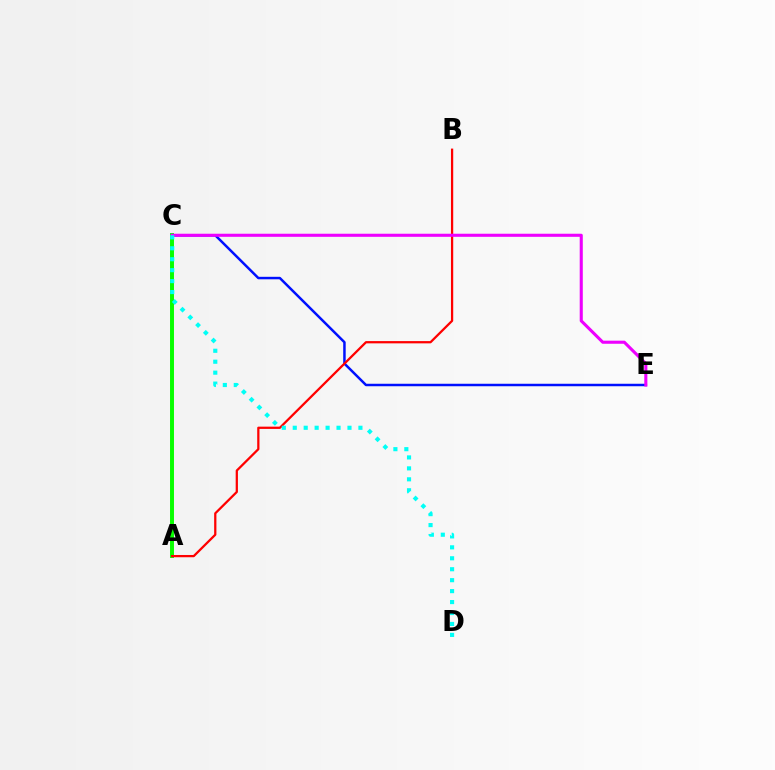{('C', 'E'): [{'color': '#0010ff', 'line_style': 'solid', 'thickness': 1.79}, {'color': '#ee00ff', 'line_style': 'solid', 'thickness': 2.22}], ('A', 'C'): [{'color': '#fcf500', 'line_style': 'solid', 'thickness': 1.7}, {'color': '#08ff00', 'line_style': 'solid', 'thickness': 2.84}], ('A', 'B'): [{'color': '#ff0000', 'line_style': 'solid', 'thickness': 1.62}], ('C', 'D'): [{'color': '#00fff6', 'line_style': 'dotted', 'thickness': 2.97}]}